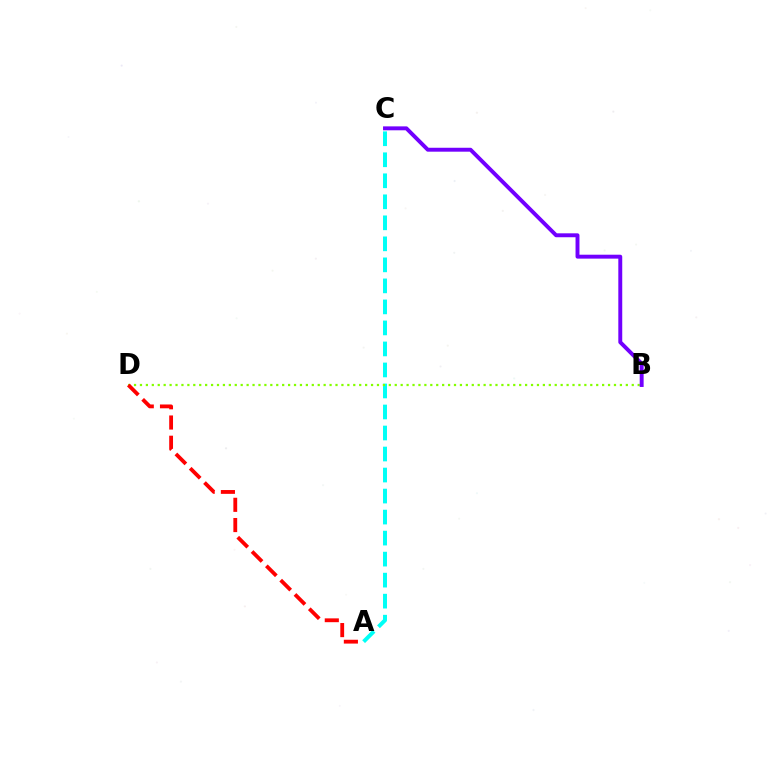{('A', 'C'): [{'color': '#00fff6', 'line_style': 'dashed', 'thickness': 2.86}], ('B', 'D'): [{'color': '#84ff00', 'line_style': 'dotted', 'thickness': 1.61}], ('B', 'C'): [{'color': '#7200ff', 'line_style': 'solid', 'thickness': 2.82}], ('A', 'D'): [{'color': '#ff0000', 'line_style': 'dashed', 'thickness': 2.75}]}